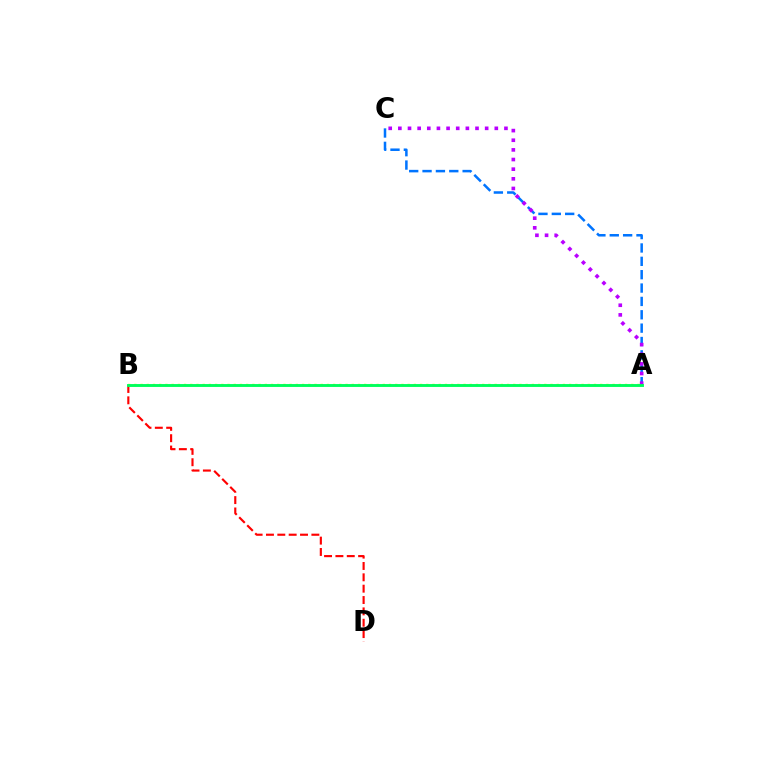{('A', 'C'): [{'color': '#0074ff', 'line_style': 'dashed', 'thickness': 1.82}, {'color': '#b900ff', 'line_style': 'dotted', 'thickness': 2.62}], ('A', 'B'): [{'color': '#d1ff00', 'line_style': 'dotted', 'thickness': 1.69}, {'color': '#00ff5c', 'line_style': 'solid', 'thickness': 2.08}], ('B', 'D'): [{'color': '#ff0000', 'line_style': 'dashed', 'thickness': 1.54}]}